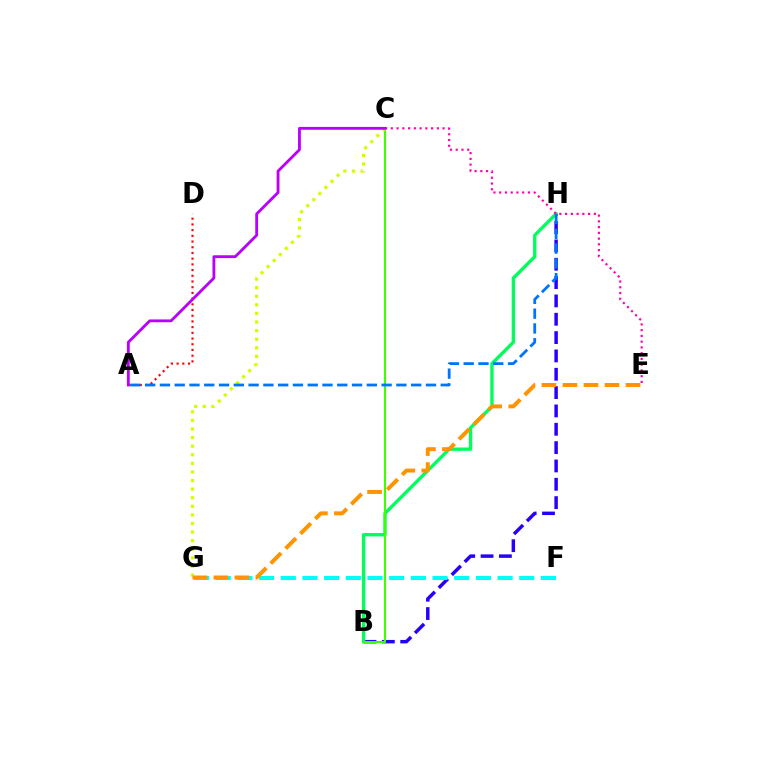{('B', 'H'): [{'color': '#2500ff', 'line_style': 'dashed', 'thickness': 2.49}, {'color': '#00ff5c', 'line_style': 'solid', 'thickness': 2.41}], ('F', 'G'): [{'color': '#00fff6', 'line_style': 'dashed', 'thickness': 2.94}], ('C', 'E'): [{'color': '#ff00ac', 'line_style': 'dotted', 'thickness': 1.56}], ('B', 'C'): [{'color': '#3dff00', 'line_style': 'solid', 'thickness': 1.52}], ('C', 'G'): [{'color': '#d1ff00', 'line_style': 'dotted', 'thickness': 2.33}], ('E', 'G'): [{'color': '#ff9400', 'line_style': 'dashed', 'thickness': 2.86}], ('A', 'D'): [{'color': '#ff0000', 'line_style': 'dotted', 'thickness': 1.55}], ('A', 'C'): [{'color': '#b900ff', 'line_style': 'solid', 'thickness': 2.03}], ('A', 'H'): [{'color': '#0074ff', 'line_style': 'dashed', 'thickness': 2.01}]}